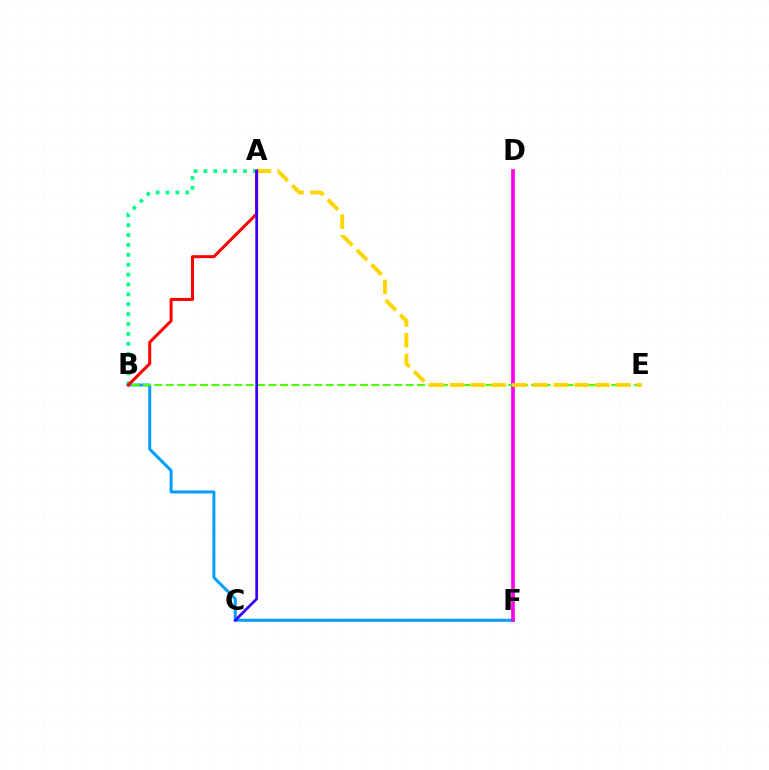{('A', 'B'): [{'color': '#00ff86', 'line_style': 'dotted', 'thickness': 2.69}, {'color': '#ff0000', 'line_style': 'solid', 'thickness': 2.16}], ('B', 'F'): [{'color': '#009eff', 'line_style': 'solid', 'thickness': 2.15}], ('D', 'F'): [{'color': '#ff00ed', 'line_style': 'solid', 'thickness': 2.65}], ('B', 'E'): [{'color': '#4fff00', 'line_style': 'dashed', 'thickness': 1.55}], ('A', 'E'): [{'color': '#ffd500', 'line_style': 'dashed', 'thickness': 2.82}], ('A', 'C'): [{'color': '#3700ff', 'line_style': 'solid', 'thickness': 1.97}]}